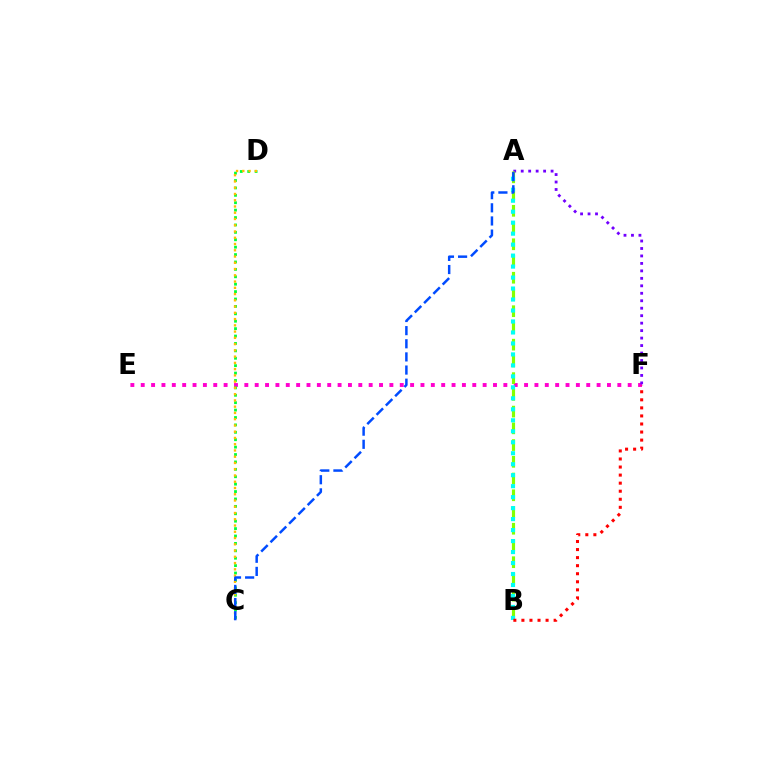{('E', 'F'): [{'color': '#ff00cf', 'line_style': 'dotted', 'thickness': 2.82}], ('C', 'D'): [{'color': '#00ff39', 'line_style': 'dotted', 'thickness': 2.01}, {'color': '#ffbd00', 'line_style': 'dotted', 'thickness': 1.7}], ('A', 'F'): [{'color': '#7200ff', 'line_style': 'dotted', 'thickness': 2.03}], ('A', 'B'): [{'color': '#84ff00', 'line_style': 'dashed', 'thickness': 2.27}, {'color': '#00fff6', 'line_style': 'dotted', 'thickness': 2.98}], ('A', 'C'): [{'color': '#004bff', 'line_style': 'dashed', 'thickness': 1.78}], ('B', 'F'): [{'color': '#ff0000', 'line_style': 'dotted', 'thickness': 2.19}]}